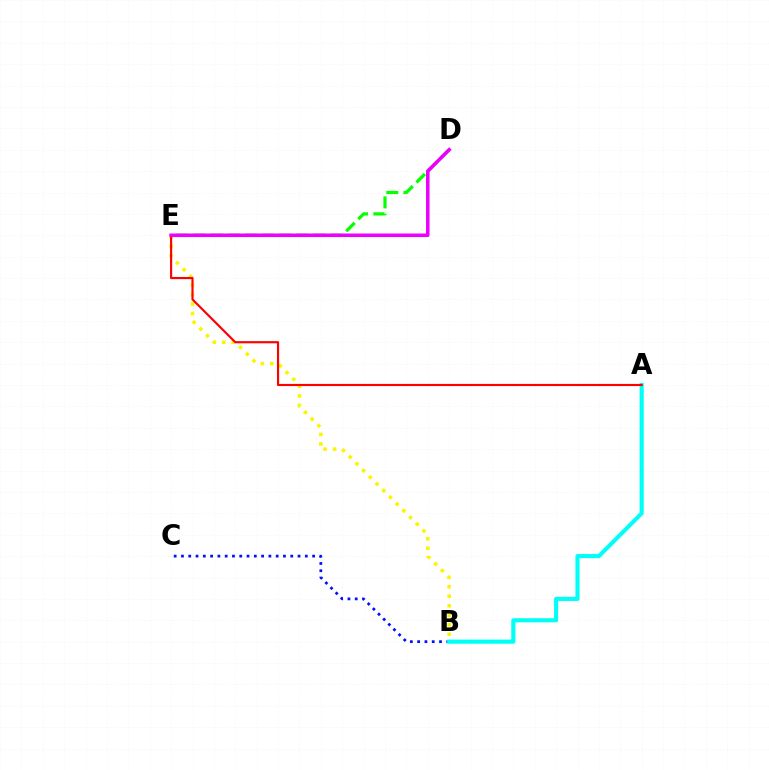{('B', 'C'): [{'color': '#0010ff', 'line_style': 'dotted', 'thickness': 1.98}], ('B', 'E'): [{'color': '#fcf500', 'line_style': 'dotted', 'thickness': 2.58}], ('A', 'B'): [{'color': '#00fff6', 'line_style': 'solid', 'thickness': 2.97}], ('D', 'E'): [{'color': '#08ff00', 'line_style': 'dashed', 'thickness': 2.33}, {'color': '#ee00ff', 'line_style': 'solid', 'thickness': 2.56}], ('A', 'E'): [{'color': '#ff0000', 'line_style': 'solid', 'thickness': 1.55}]}